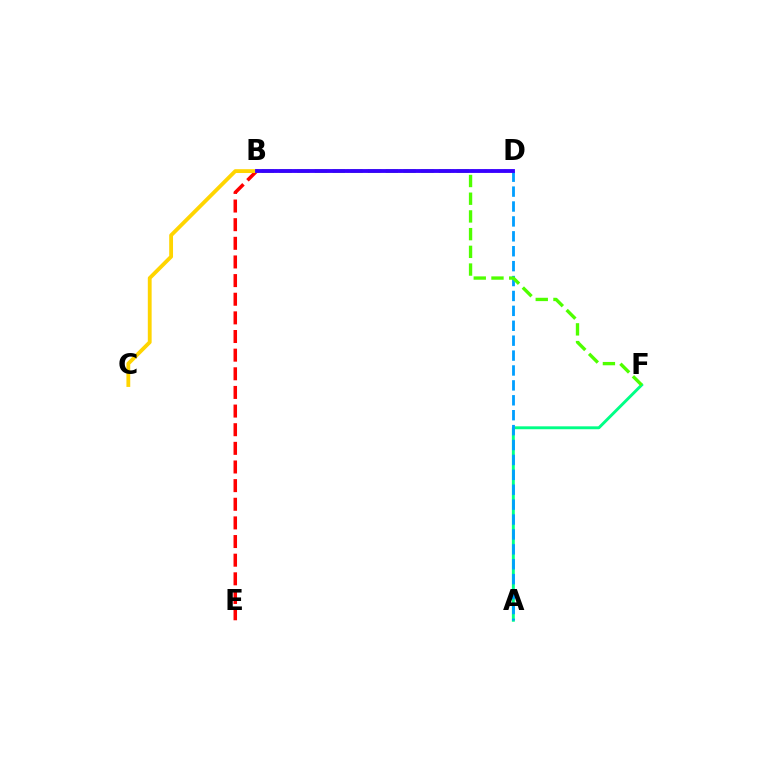{('B', 'E'): [{'color': '#ff0000', 'line_style': 'dashed', 'thickness': 2.53}], ('A', 'F'): [{'color': '#00ff86', 'line_style': 'solid', 'thickness': 2.09}], ('B', 'D'): [{'color': '#ff00ed', 'line_style': 'dotted', 'thickness': 1.78}, {'color': '#3700ff', 'line_style': 'solid', 'thickness': 2.76}], ('A', 'D'): [{'color': '#009eff', 'line_style': 'dashed', 'thickness': 2.03}], ('B', 'C'): [{'color': '#ffd500', 'line_style': 'solid', 'thickness': 2.75}], ('B', 'F'): [{'color': '#4fff00', 'line_style': 'dashed', 'thickness': 2.41}]}